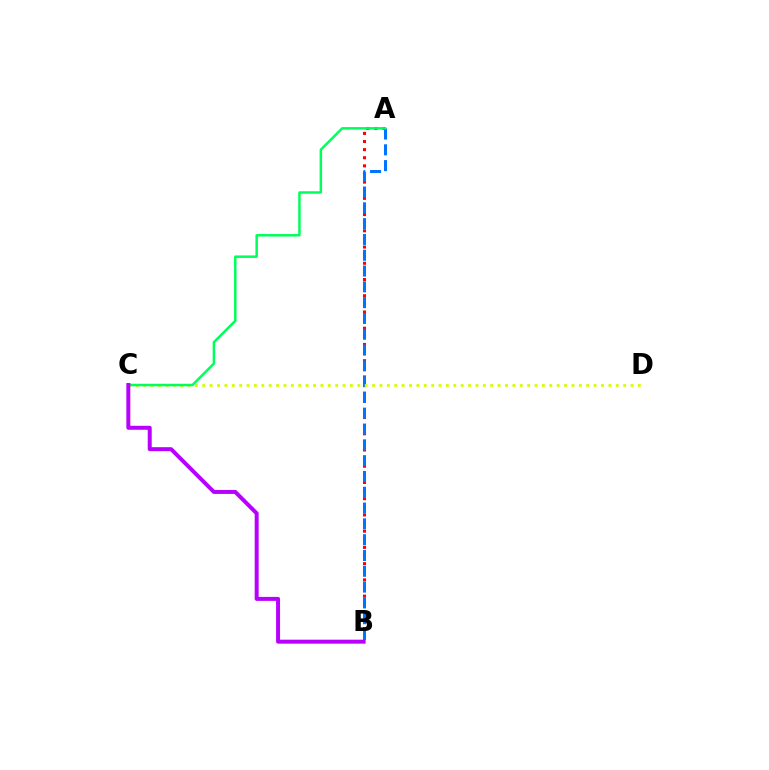{('A', 'B'): [{'color': '#ff0000', 'line_style': 'dotted', 'thickness': 2.21}, {'color': '#0074ff', 'line_style': 'dashed', 'thickness': 2.15}], ('C', 'D'): [{'color': '#d1ff00', 'line_style': 'dotted', 'thickness': 2.01}], ('A', 'C'): [{'color': '#00ff5c', 'line_style': 'solid', 'thickness': 1.79}], ('B', 'C'): [{'color': '#b900ff', 'line_style': 'solid', 'thickness': 2.86}]}